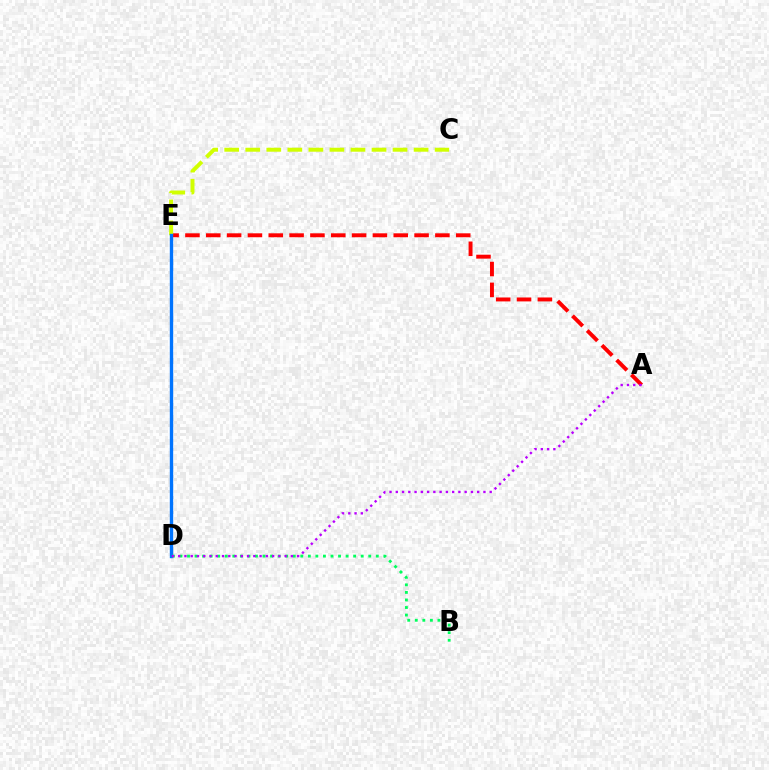{('A', 'E'): [{'color': '#ff0000', 'line_style': 'dashed', 'thickness': 2.83}], ('C', 'E'): [{'color': '#d1ff00', 'line_style': 'dashed', 'thickness': 2.86}], ('D', 'E'): [{'color': '#0074ff', 'line_style': 'solid', 'thickness': 2.43}], ('B', 'D'): [{'color': '#00ff5c', 'line_style': 'dotted', 'thickness': 2.05}], ('A', 'D'): [{'color': '#b900ff', 'line_style': 'dotted', 'thickness': 1.7}]}